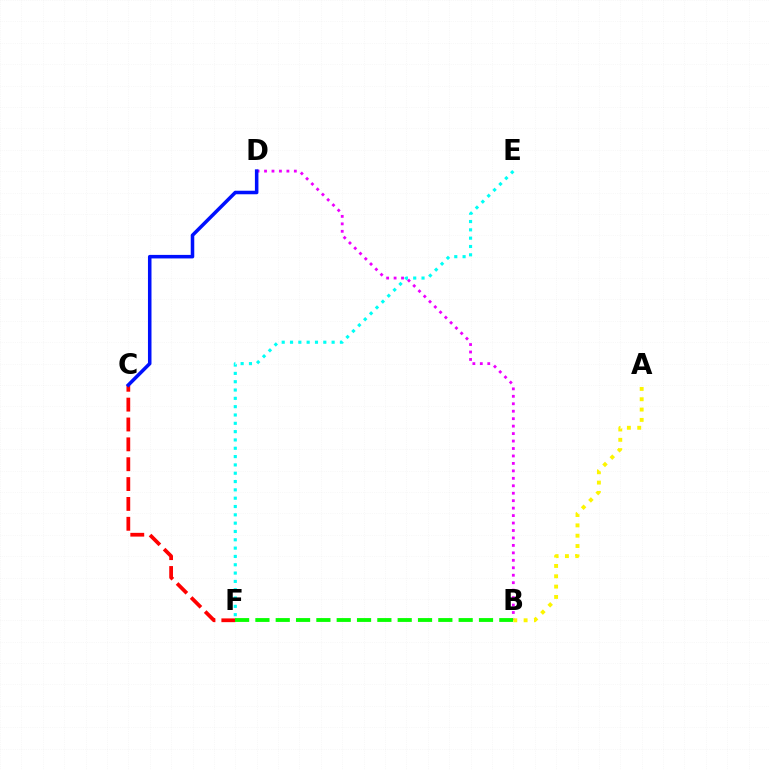{('B', 'D'): [{'color': '#ee00ff', 'line_style': 'dotted', 'thickness': 2.03}], ('E', 'F'): [{'color': '#00fff6', 'line_style': 'dotted', 'thickness': 2.26}], ('A', 'B'): [{'color': '#fcf500', 'line_style': 'dotted', 'thickness': 2.81}], ('C', 'F'): [{'color': '#ff0000', 'line_style': 'dashed', 'thickness': 2.7}], ('C', 'D'): [{'color': '#0010ff', 'line_style': 'solid', 'thickness': 2.54}], ('B', 'F'): [{'color': '#08ff00', 'line_style': 'dashed', 'thickness': 2.76}]}